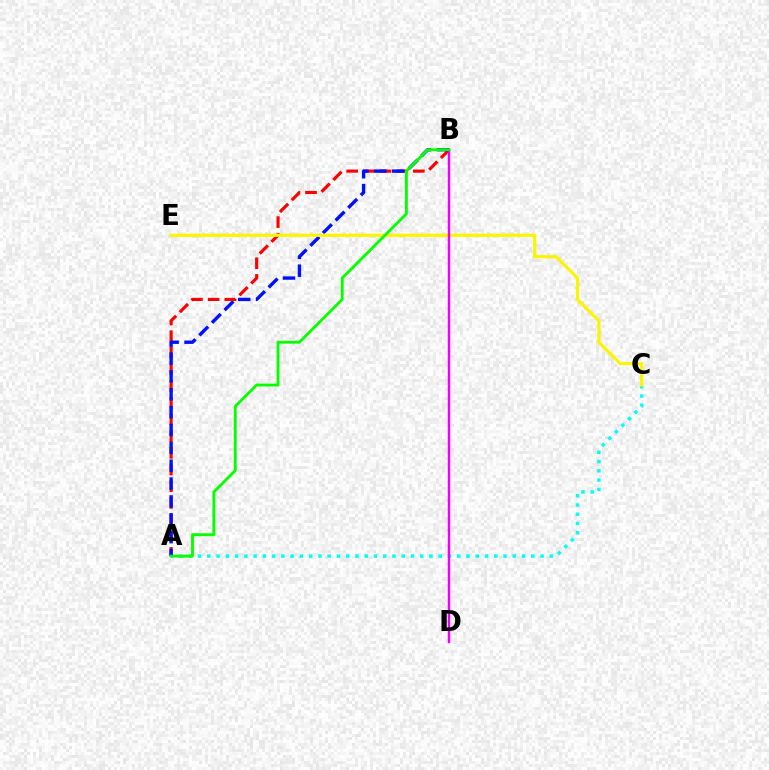{('A', 'B'): [{'color': '#ff0000', 'line_style': 'dashed', 'thickness': 2.27}, {'color': '#0010ff', 'line_style': 'dashed', 'thickness': 2.43}, {'color': '#08ff00', 'line_style': 'solid', 'thickness': 2.06}], ('A', 'C'): [{'color': '#00fff6', 'line_style': 'dotted', 'thickness': 2.51}], ('C', 'E'): [{'color': '#fcf500', 'line_style': 'solid', 'thickness': 2.31}], ('B', 'D'): [{'color': '#ee00ff', 'line_style': 'solid', 'thickness': 1.76}]}